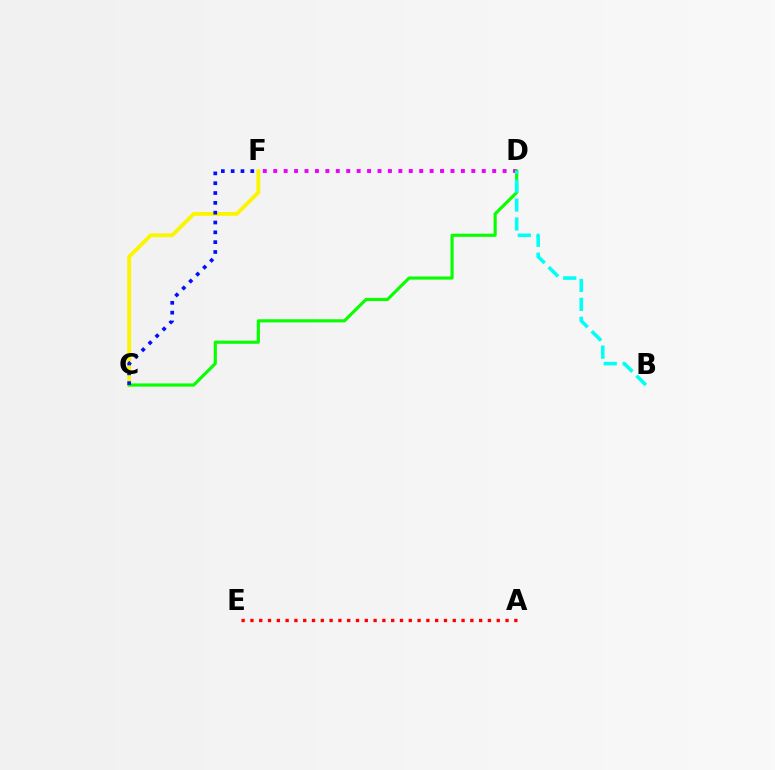{('C', 'F'): [{'color': '#fcf500', 'line_style': 'solid', 'thickness': 2.76}, {'color': '#0010ff', 'line_style': 'dotted', 'thickness': 2.67}], ('A', 'E'): [{'color': '#ff0000', 'line_style': 'dotted', 'thickness': 2.39}], ('D', 'F'): [{'color': '#ee00ff', 'line_style': 'dotted', 'thickness': 2.83}], ('C', 'D'): [{'color': '#08ff00', 'line_style': 'solid', 'thickness': 2.26}], ('B', 'D'): [{'color': '#00fff6', 'line_style': 'dashed', 'thickness': 2.57}]}